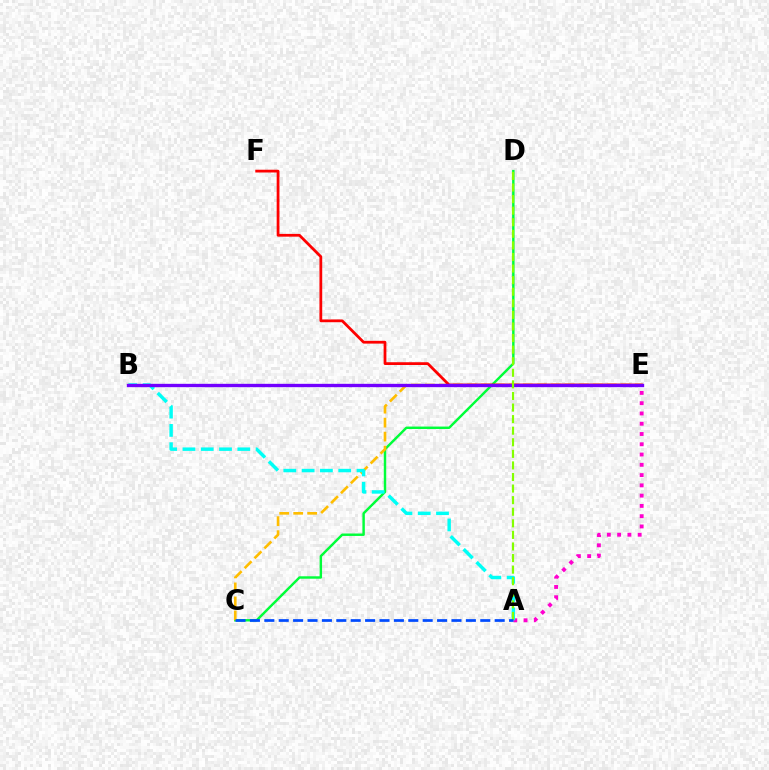{('C', 'D'): [{'color': '#00ff39', 'line_style': 'solid', 'thickness': 1.76}], ('C', 'E'): [{'color': '#ffbd00', 'line_style': 'dashed', 'thickness': 1.9}], ('A', 'E'): [{'color': '#ff00cf', 'line_style': 'dotted', 'thickness': 2.79}], ('A', 'B'): [{'color': '#00fff6', 'line_style': 'dashed', 'thickness': 2.48}], ('E', 'F'): [{'color': '#ff0000', 'line_style': 'solid', 'thickness': 1.99}], ('B', 'E'): [{'color': '#7200ff', 'line_style': 'solid', 'thickness': 2.41}], ('A', 'D'): [{'color': '#84ff00', 'line_style': 'dashed', 'thickness': 1.57}], ('A', 'C'): [{'color': '#004bff', 'line_style': 'dashed', 'thickness': 1.96}]}